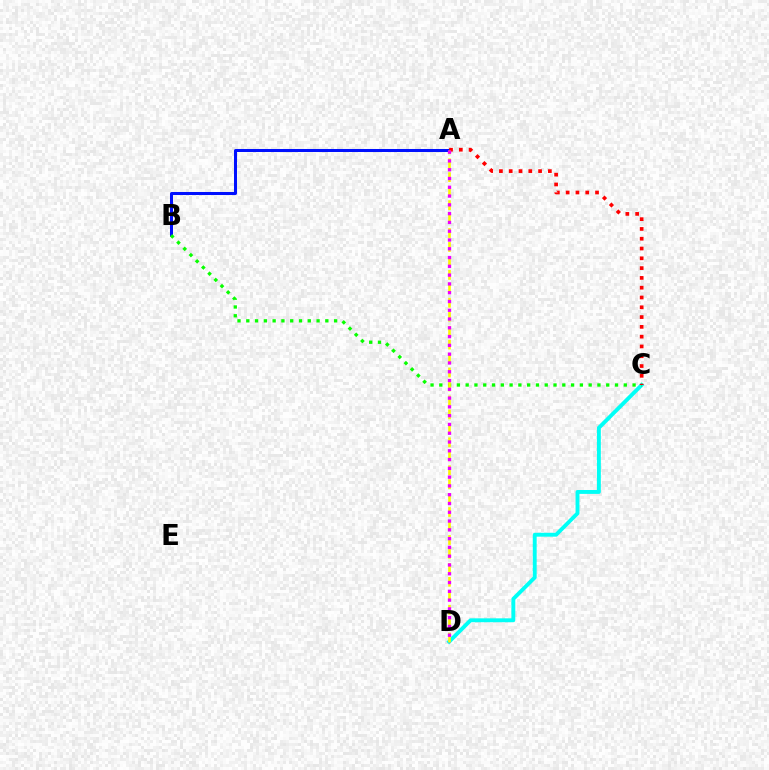{('C', 'D'): [{'color': '#00fff6', 'line_style': 'solid', 'thickness': 2.8}], ('A', 'B'): [{'color': '#0010ff', 'line_style': 'solid', 'thickness': 2.18}], ('B', 'C'): [{'color': '#08ff00', 'line_style': 'dotted', 'thickness': 2.39}], ('A', 'C'): [{'color': '#ff0000', 'line_style': 'dotted', 'thickness': 2.66}], ('A', 'D'): [{'color': '#fcf500', 'line_style': 'dashed', 'thickness': 1.9}, {'color': '#ee00ff', 'line_style': 'dotted', 'thickness': 2.39}]}